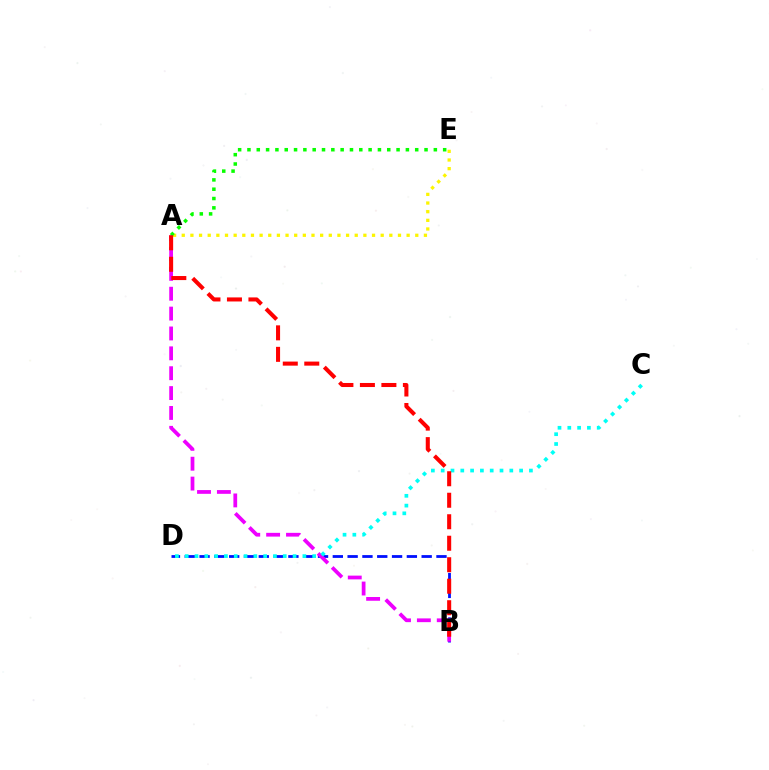{('B', 'D'): [{'color': '#0010ff', 'line_style': 'dashed', 'thickness': 2.01}], ('A', 'B'): [{'color': '#ee00ff', 'line_style': 'dashed', 'thickness': 2.7}, {'color': '#ff0000', 'line_style': 'dashed', 'thickness': 2.92}], ('A', 'E'): [{'color': '#fcf500', 'line_style': 'dotted', 'thickness': 2.35}, {'color': '#08ff00', 'line_style': 'dotted', 'thickness': 2.53}], ('C', 'D'): [{'color': '#00fff6', 'line_style': 'dotted', 'thickness': 2.66}]}